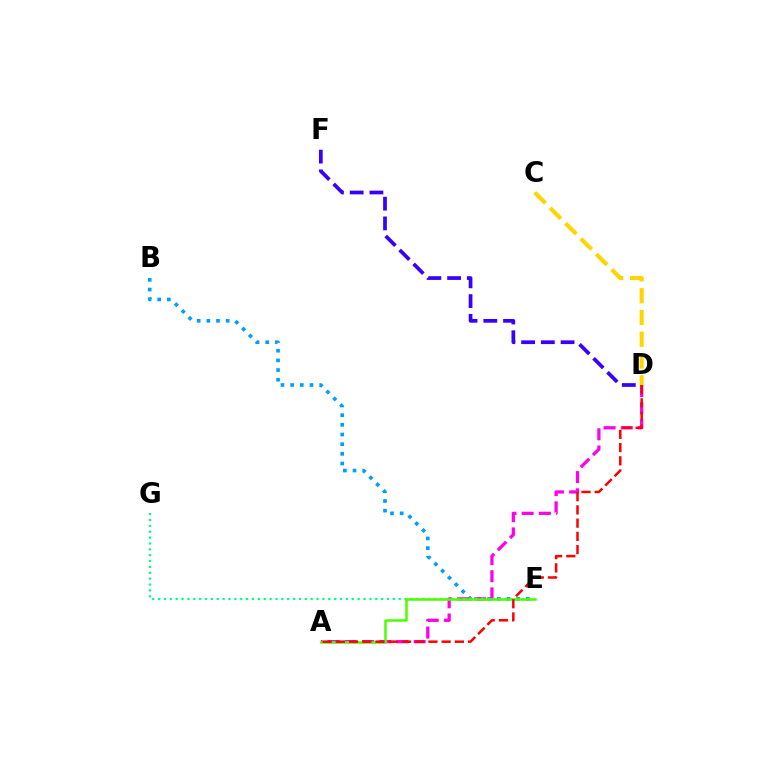{('B', 'E'): [{'color': '#009eff', 'line_style': 'dotted', 'thickness': 2.63}], ('A', 'D'): [{'color': '#ff00ed', 'line_style': 'dashed', 'thickness': 2.34}, {'color': '#ff0000', 'line_style': 'dashed', 'thickness': 1.8}], ('E', 'G'): [{'color': '#00ff86', 'line_style': 'dotted', 'thickness': 1.6}], ('A', 'E'): [{'color': '#4fff00', 'line_style': 'solid', 'thickness': 1.82}], ('D', 'F'): [{'color': '#3700ff', 'line_style': 'dashed', 'thickness': 2.68}], ('C', 'D'): [{'color': '#ffd500', 'line_style': 'dashed', 'thickness': 2.96}]}